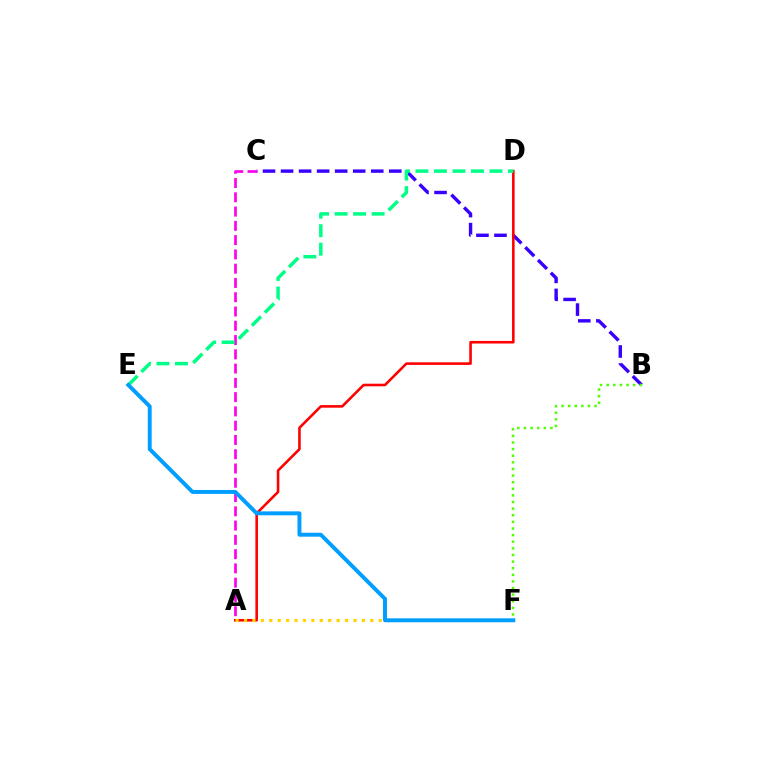{('B', 'C'): [{'color': '#3700ff', 'line_style': 'dashed', 'thickness': 2.45}], ('A', 'D'): [{'color': '#ff0000', 'line_style': 'solid', 'thickness': 1.86}], ('A', 'C'): [{'color': '#ff00ed', 'line_style': 'dashed', 'thickness': 1.94}], ('B', 'F'): [{'color': '#4fff00', 'line_style': 'dotted', 'thickness': 1.8}], ('D', 'E'): [{'color': '#00ff86', 'line_style': 'dashed', 'thickness': 2.52}], ('A', 'F'): [{'color': '#ffd500', 'line_style': 'dotted', 'thickness': 2.29}], ('E', 'F'): [{'color': '#009eff', 'line_style': 'solid', 'thickness': 2.83}]}